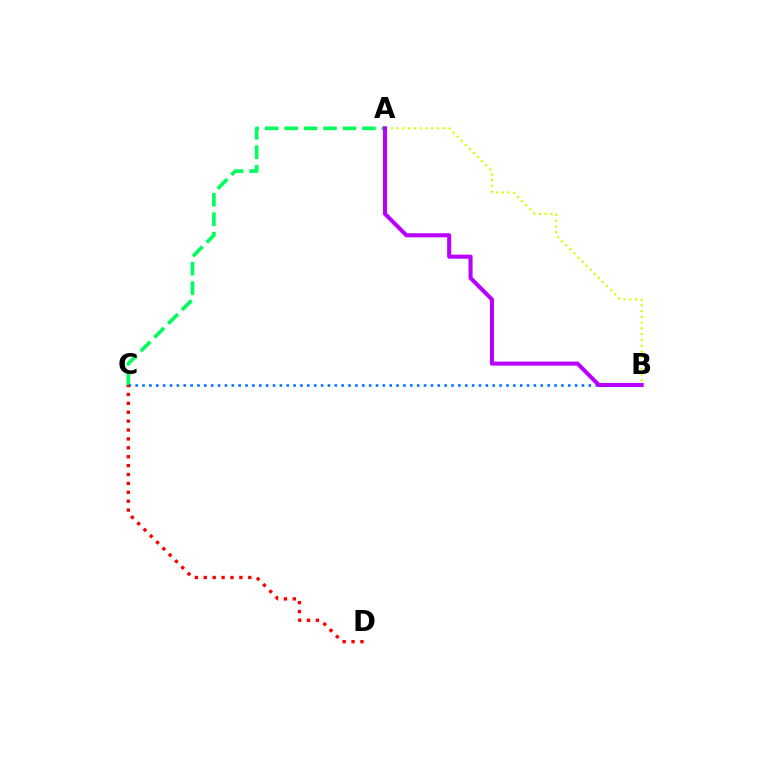{('A', 'B'): [{'color': '#d1ff00', 'line_style': 'dotted', 'thickness': 1.57}, {'color': '#b900ff', 'line_style': 'solid', 'thickness': 2.92}], ('A', 'C'): [{'color': '#00ff5c', 'line_style': 'dashed', 'thickness': 2.64}], ('B', 'C'): [{'color': '#0074ff', 'line_style': 'dotted', 'thickness': 1.87}], ('C', 'D'): [{'color': '#ff0000', 'line_style': 'dotted', 'thickness': 2.42}]}